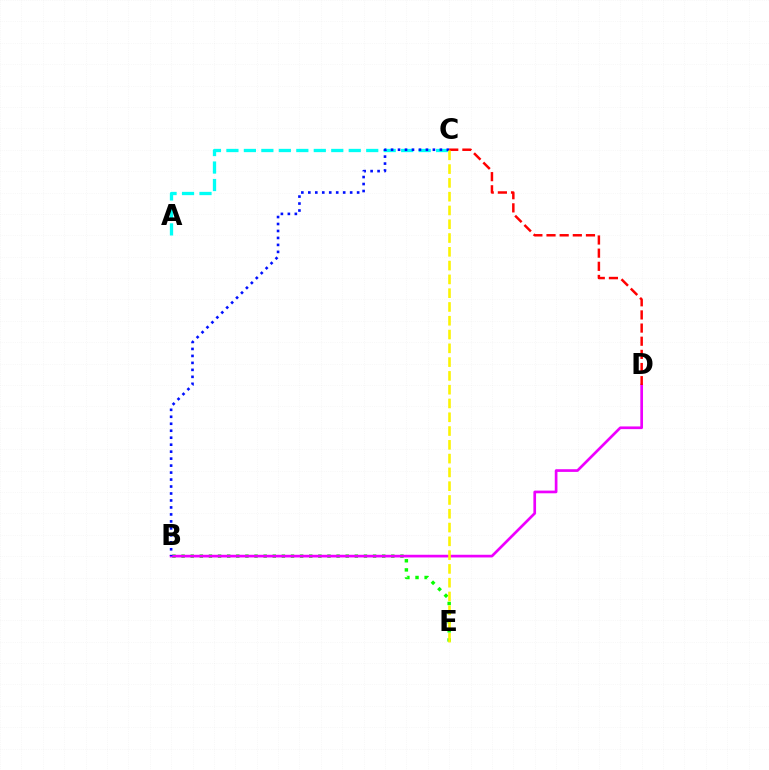{('A', 'C'): [{'color': '#00fff6', 'line_style': 'dashed', 'thickness': 2.37}], ('B', 'E'): [{'color': '#08ff00', 'line_style': 'dotted', 'thickness': 2.48}], ('B', 'D'): [{'color': '#ee00ff', 'line_style': 'solid', 'thickness': 1.94}], ('B', 'C'): [{'color': '#0010ff', 'line_style': 'dotted', 'thickness': 1.89}], ('C', 'D'): [{'color': '#ff0000', 'line_style': 'dashed', 'thickness': 1.79}], ('C', 'E'): [{'color': '#fcf500', 'line_style': 'dashed', 'thickness': 1.87}]}